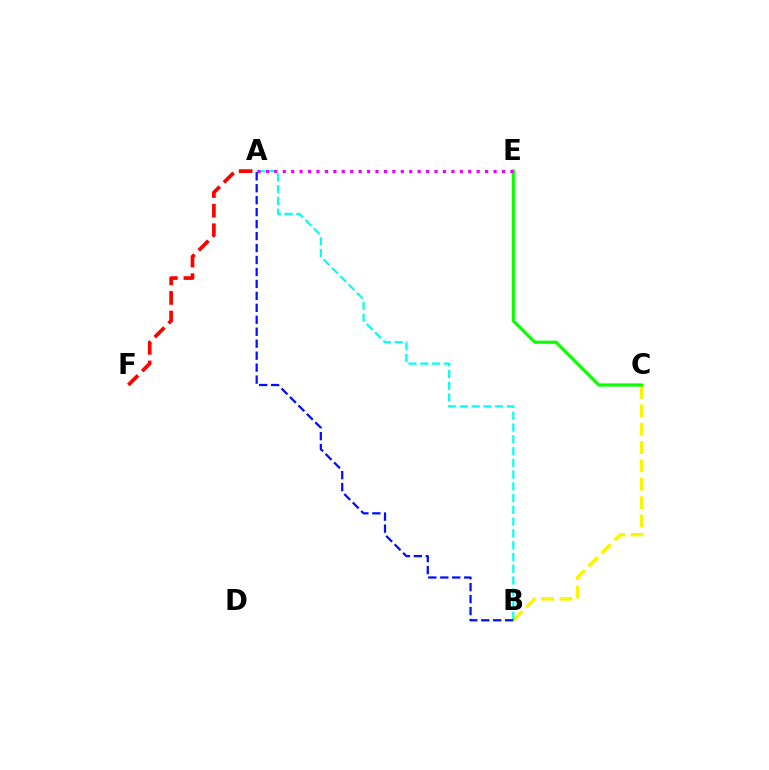{('B', 'C'): [{'color': '#fcf500', 'line_style': 'dashed', 'thickness': 2.49}], ('A', 'F'): [{'color': '#ff0000', 'line_style': 'dashed', 'thickness': 2.66}], ('A', 'B'): [{'color': '#00fff6', 'line_style': 'dashed', 'thickness': 1.6}, {'color': '#0010ff', 'line_style': 'dashed', 'thickness': 1.62}], ('C', 'E'): [{'color': '#08ff00', 'line_style': 'solid', 'thickness': 2.27}], ('A', 'E'): [{'color': '#ee00ff', 'line_style': 'dotted', 'thickness': 2.29}]}